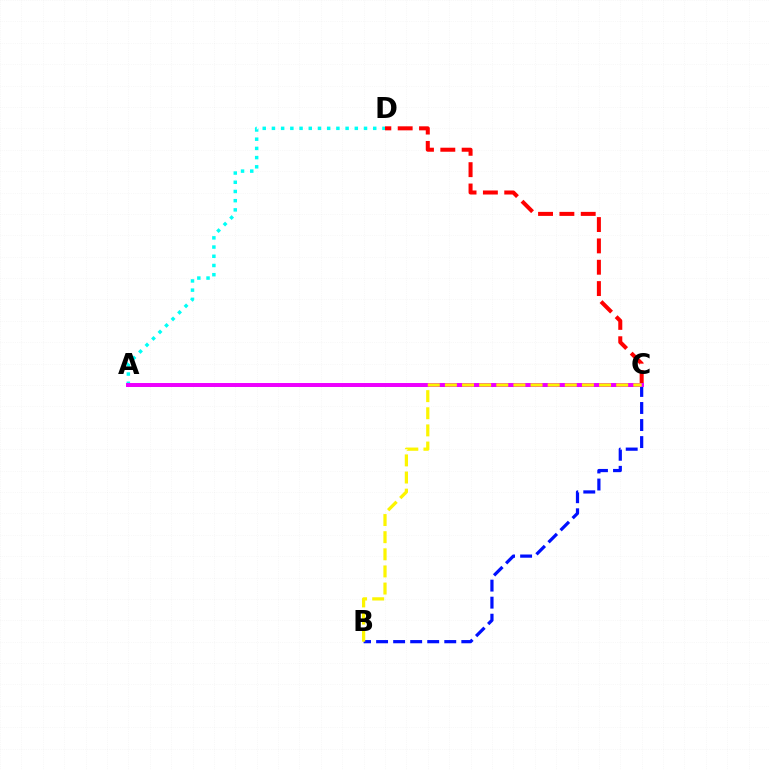{('A', 'C'): [{'color': '#08ff00', 'line_style': 'solid', 'thickness': 1.96}, {'color': '#ee00ff', 'line_style': 'solid', 'thickness': 2.85}], ('C', 'D'): [{'color': '#ff0000', 'line_style': 'dashed', 'thickness': 2.9}], ('B', 'C'): [{'color': '#0010ff', 'line_style': 'dashed', 'thickness': 2.32}, {'color': '#fcf500', 'line_style': 'dashed', 'thickness': 2.33}], ('A', 'D'): [{'color': '#00fff6', 'line_style': 'dotted', 'thickness': 2.5}]}